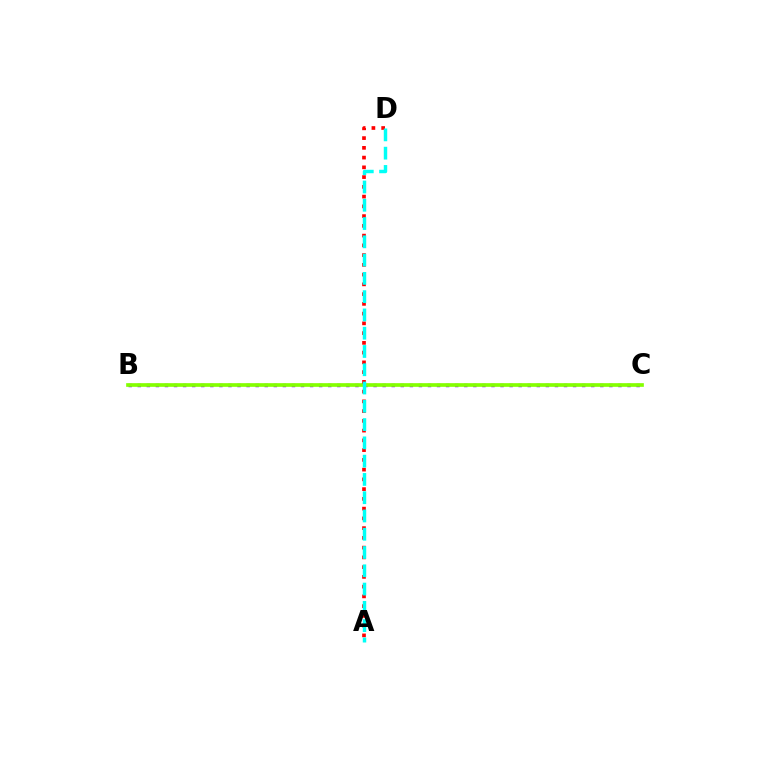{('B', 'C'): [{'color': '#7200ff', 'line_style': 'dotted', 'thickness': 2.46}, {'color': '#84ff00', 'line_style': 'solid', 'thickness': 2.64}], ('A', 'D'): [{'color': '#ff0000', 'line_style': 'dotted', 'thickness': 2.65}, {'color': '#00fff6', 'line_style': 'dashed', 'thickness': 2.48}]}